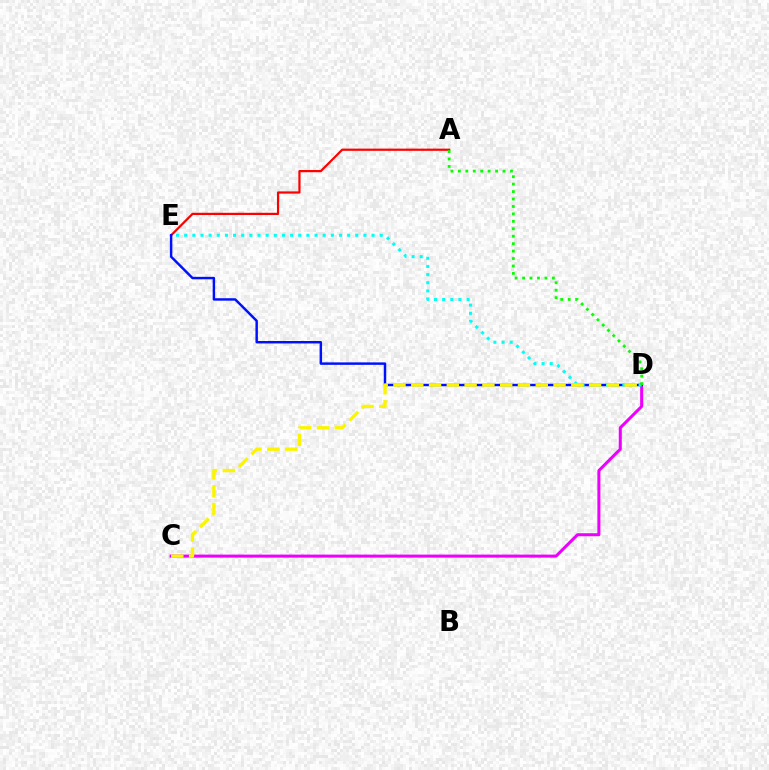{('A', 'E'): [{'color': '#ff0000', 'line_style': 'solid', 'thickness': 1.59}], ('C', 'D'): [{'color': '#ee00ff', 'line_style': 'solid', 'thickness': 2.18}, {'color': '#fcf500', 'line_style': 'dashed', 'thickness': 2.42}], ('D', 'E'): [{'color': '#0010ff', 'line_style': 'solid', 'thickness': 1.77}, {'color': '#00fff6', 'line_style': 'dotted', 'thickness': 2.21}], ('A', 'D'): [{'color': '#08ff00', 'line_style': 'dotted', 'thickness': 2.02}]}